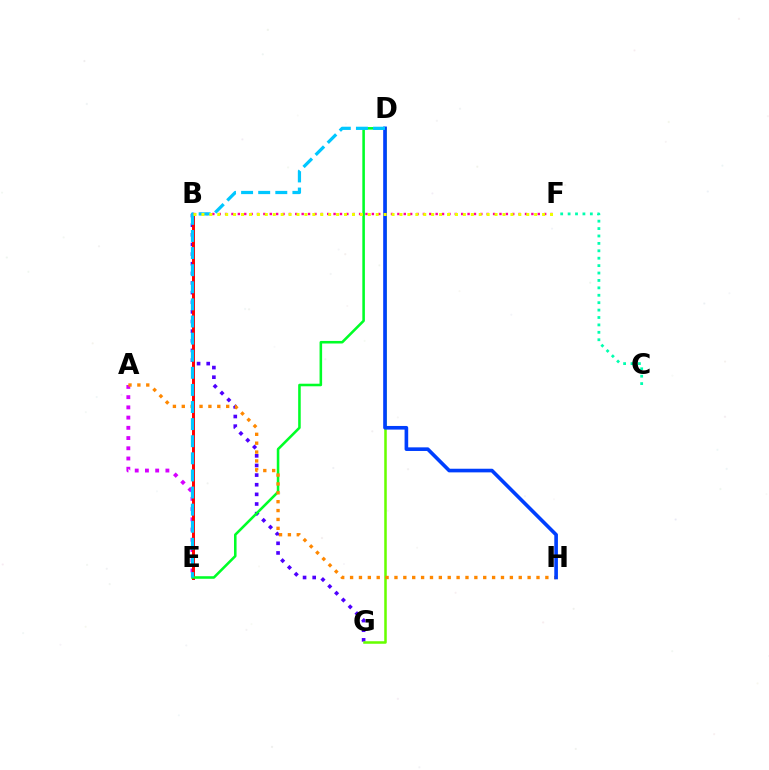{('B', 'G'): [{'color': '#4f00ff', 'line_style': 'dotted', 'thickness': 2.62}], ('A', 'E'): [{'color': '#d600ff', 'line_style': 'dotted', 'thickness': 2.78}], ('C', 'F'): [{'color': '#00ffaf', 'line_style': 'dotted', 'thickness': 2.01}], ('D', 'G'): [{'color': '#66ff00', 'line_style': 'solid', 'thickness': 1.82}], ('B', 'E'): [{'color': '#ff0000', 'line_style': 'solid', 'thickness': 2.14}], ('D', 'E'): [{'color': '#00ff27', 'line_style': 'solid', 'thickness': 1.85}, {'color': '#00c7ff', 'line_style': 'dashed', 'thickness': 2.32}], ('A', 'H'): [{'color': '#ff8800', 'line_style': 'dotted', 'thickness': 2.41}], ('B', 'F'): [{'color': '#ff00a0', 'line_style': 'dotted', 'thickness': 1.73}, {'color': '#eeff00', 'line_style': 'dotted', 'thickness': 2.15}], ('D', 'H'): [{'color': '#003fff', 'line_style': 'solid', 'thickness': 2.61}]}